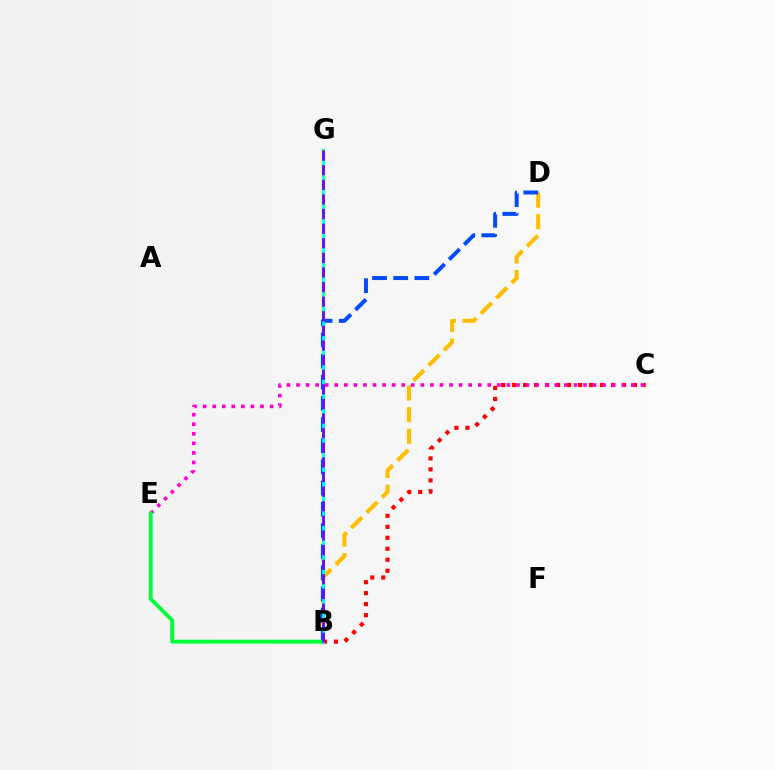{('B', 'G'): [{'color': '#84ff00', 'line_style': 'solid', 'thickness': 2.46}, {'color': '#00fff6', 'line_style': 'solid', 'thickness': 1.88}, {'color': '#7200ff', 'line_style': 'dashed', 'thickness': 1.98}], ('B', 'C'): [{'color': '#ff0000', 'line_style': 'dotted', 'thickness': 2.99}], ('B', 'D'): [{'color': '#ffbd00', 'line_style': 'dashed', 'thickness': 2.94}, {'color': '#004bff', 'line_style': 'dashed', 'thickness': 2.88}], ('C', 'E'): [{'color': '#ff00cf', 'line_style': 'dotted', 'thickness': 2.6}], ('B', 'E'): [{'color': '#00ff39', 'line_style': 'solid', 'thickness': 2.78}]}